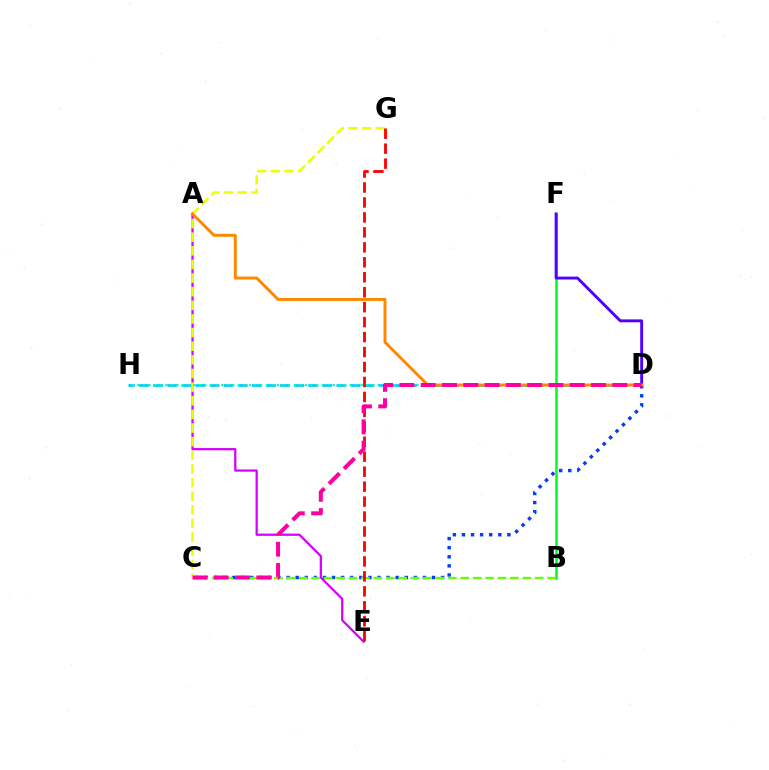{('A', 'E'): [{'color': '#d600ff', 'line_style': 'solid', 'thickness': 1.62}], ('D', 'H'): [{'color': '#00c7ff', 'line_style': 'dashed', 'thickness': 1.92}, {'color': '#00ffaf', 'line_style': 'dotted', 'thickness': 1.52}], ('B', 'F'): [{'color': '#00ff27', 'line_style': 'solid', 'thickness': 1.84}], ('C', 'D'): [{'color': '#003fff', 'line_style': 'dotted', 'thickness': 2.47}, {'color': '#ff00a0', 'line_style': 'dashed', 'thickness': 2.89}], ('B', 'C'): [{'color': '#66ff00', 'line_style': 'dashed', 'thickness': 1.69}], ('D', 'F'): [{'color': '#4f00ff', 'line_style': 'solid', 'thickness': 2.09}], ('C', 'G'): [{'color': '#eeff00', 'line_style': 'dashed', 'thickness': 1.85}], ('E', 'G'): [{'color': '#ff0000', 'line_style': 'dashed', 'thickness': 2.03}], ('A', 'D'): [{'color': '#ff8800', 'line_style': 'solid', 'thickness': 2.13}]}